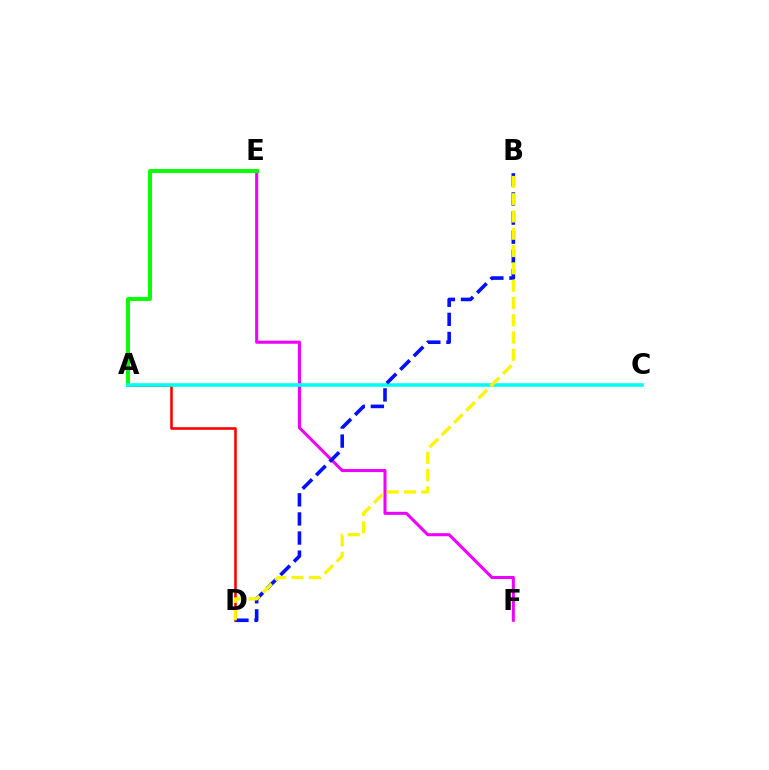{('A', 'D'): [{'color': '#ff0000', 'line_style': 'solid', 'thickness': 1.87}], ('E', 'F'): [{'color': '#ee00ff', 'line_style': 'solid', 'thickness': 2.19}], ('A', 'E'): [{'color': '#08ff00', 'line_style': 'solid', 'thickness': 2.82}], ('A', 'C'): [{'color': '#00fff6', 'line_style': 'solid', 'thickness': 2.56}], ('B', 'D'): [{'color': '#0010ff', 'line_style': 'dashed', 'thickness': 2.6}, {'color': '#fcf500', 'line_style': 'dashed', 'thickness': 2.35}]}